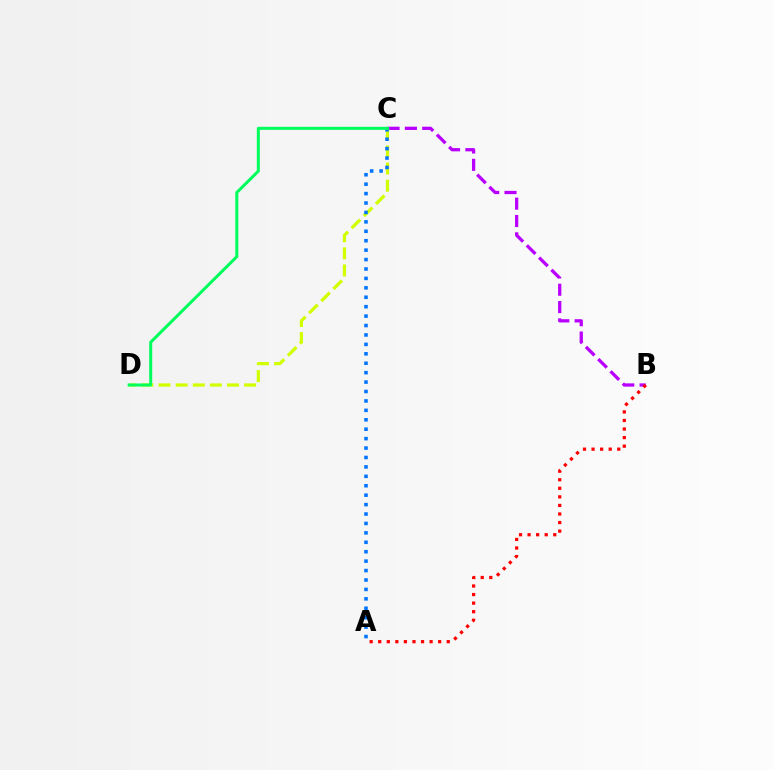{('B', 'C'): [{'color': '#b900ff', 'line_style': 'dashed', 'thickness': 2.35}], ('A', 'B'): [{'color': '#ff0000', 'line_style': 'dotted', 'thickness': 2.33}], ('C', 'D'): [{'color': '#d1ff00', 'line_style': 'dashed', 'thickness': 2.33}, {'color': '#00ff5c', 'line_style': 'solid', 'thickness': 2.18}], ('A', 'C'): [{'color': '#0074ff', 'line_style': 'dotted', 'thickness': 2.56}]}